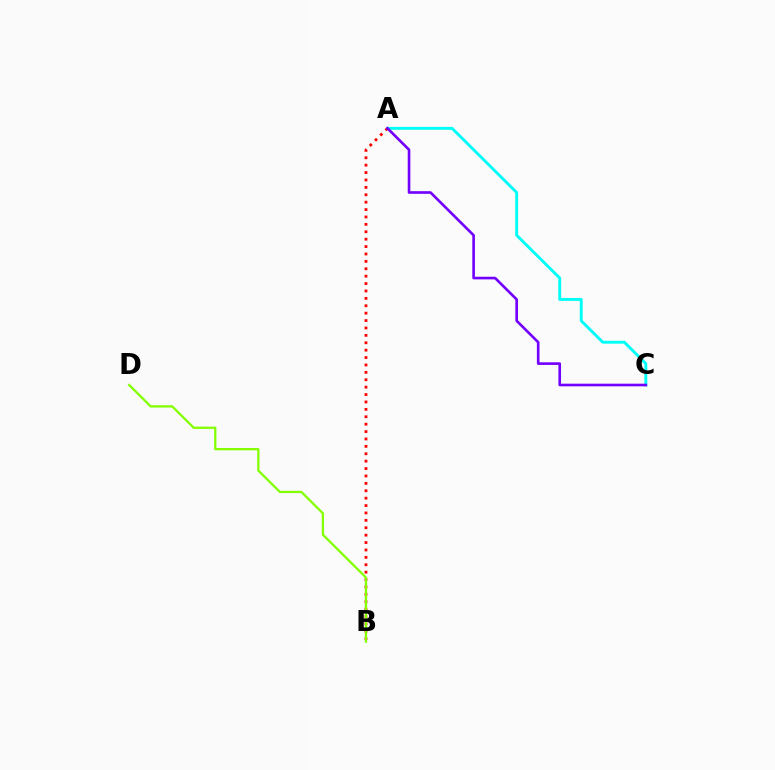{('A', 'C'): [{'color': '#00fff6', 'line_style': 'solid', 'thickness': 2.09}, {'color': '#7200ff', 'line_style': 'solid', 'thickness': 1.9}], ('A', 'B'): [{'color': '#ff0000', 'line_style': 'dotted', 'thickness': 2.01}], ('B', 'D'): [{'color': '#84ff00', 'line_style': 'solid', 'thickness': 1.64}]}